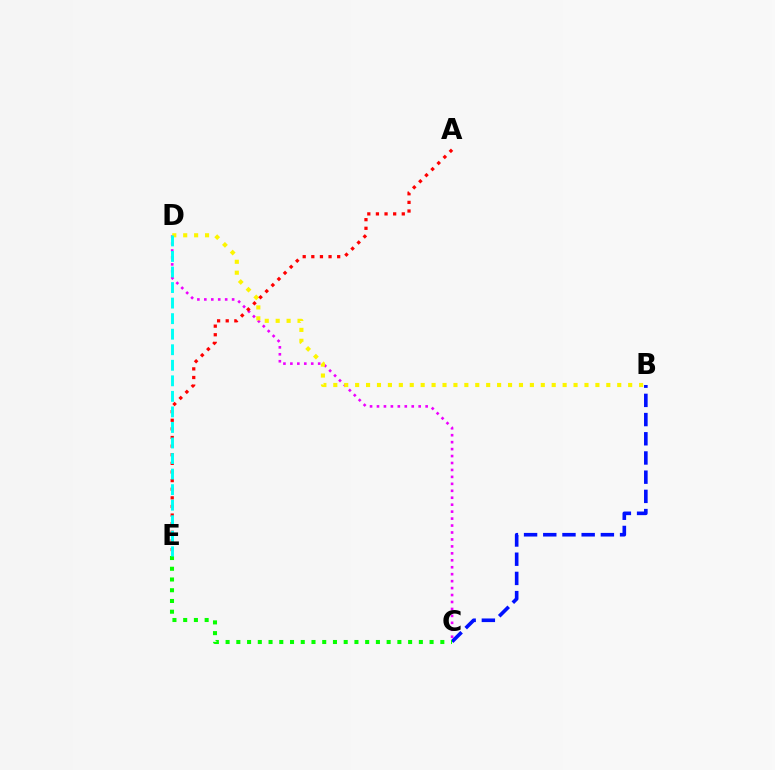{('C', 'D'): [{'color': '#ee00ff', 'line_style': 'dotted', 'thickness': 1.89}], ('B', 'C'): [{'color': '#0010ff', 'line_style': 'dashed', 'thickness': 2.61}], ('C', 'E'): [{'color': '#08ff00', 'line_style': 'dotted', 'thickness': 2.92}], ('B', 'D'): [{'color': '#fcf500', 'line_style': 'dotted', 'thickness': 2.97}], ('A', 'E'): [{'color': '#ff0000', 'line_style': 'dotted', 'thickness': 2.34}], ('D', 'E'): [{'color': '#00fff6', 'line_style': 'dashed', 'thickness': 2.11}]}